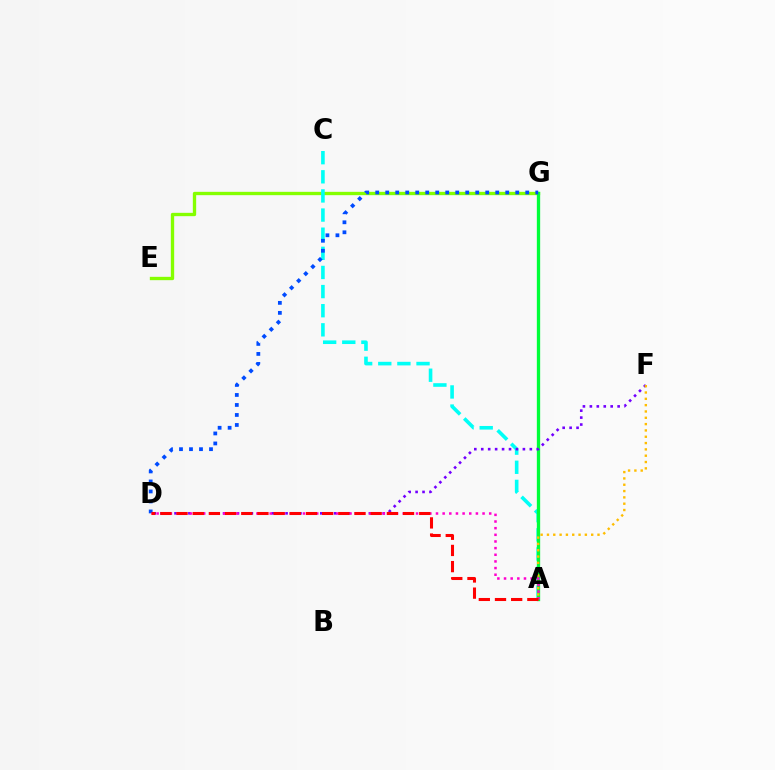{('E', 'G'): [{'color': '#84ff00', 'line_style': 'solid', 'thickness': 2.4}], ('A', 'C'): [{'color': '#00fff6', 'line_style': 'dashed', 'thickness': 2.6}], ('A', 'G'): [{'color': '#00ff39', 'line_style': 'solid', 'thickness': 2.39}], ('D', 'F'): [{'color': '#7200ff', 'line_style': 'dotted', 'thickness': 1.89}], ('D', 'G'): [{'color': '#004bff', 'line_style': 'dotted', 'thickness': 2.72}], ('A', 'F'): [{'color': '#ffbd00', 'line_style': 'dotted', 'thickness': 1.72}], ('A', 'D'): [{'color': '#ff00cf', 'line_style': 'dotted', 'thickness': 1.81}, {'color': '#ff0000', 'line_style': 'dashed', 'thickness': 2.2}]}